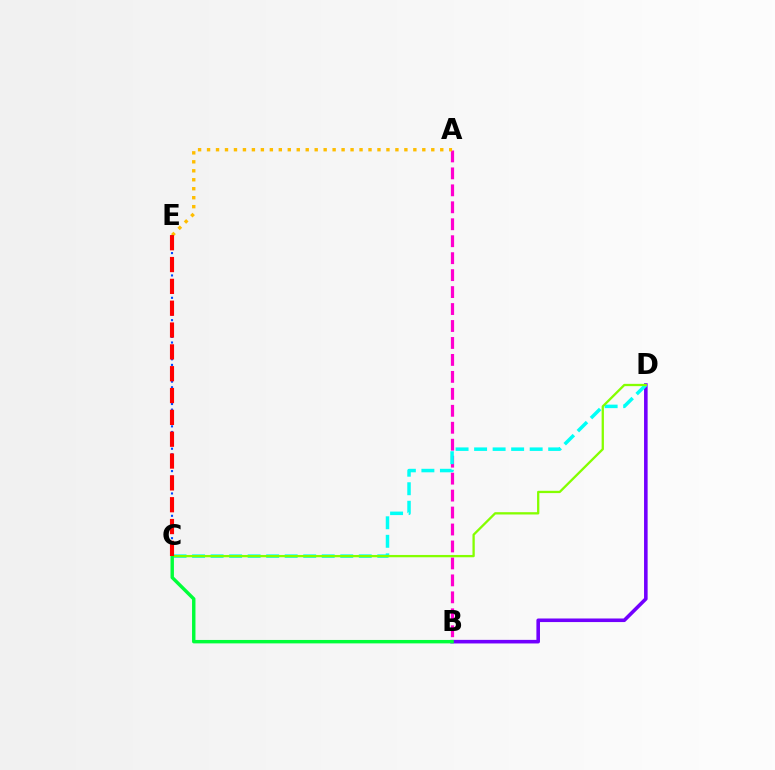{('B', 'D'): [{'color': '#7200ff', 'line_style': 'solid', 'thickness': 2.58}], ('A', 'B'): [{'color': '#ff00cf', 'line_style': 'dashed', 'thickness': 2.3}], ('C', 'D'): [{'color': '#00fff6', 'line_style': 'dashed', 'thickness': 2.52}, {'color': '#84ff00', 'line_style': 'solid', 'thickness': 1.65}], ('B', 'C'): [{'color': '#00ff39', 'line_style': 'solid', 'thickness': 2.46}], ('A', 'E'): [{'color': '#ffbd00', 'line_style': 'dotted', 'thickness': 2.44}], ('C', 'E'): [{'color': '#004bff', 'line_style': 'dotted', 'thickness': 1.52}, {'color': '#ff0000', 'line_style': 'dashed', 'thickness': 2.97}]}